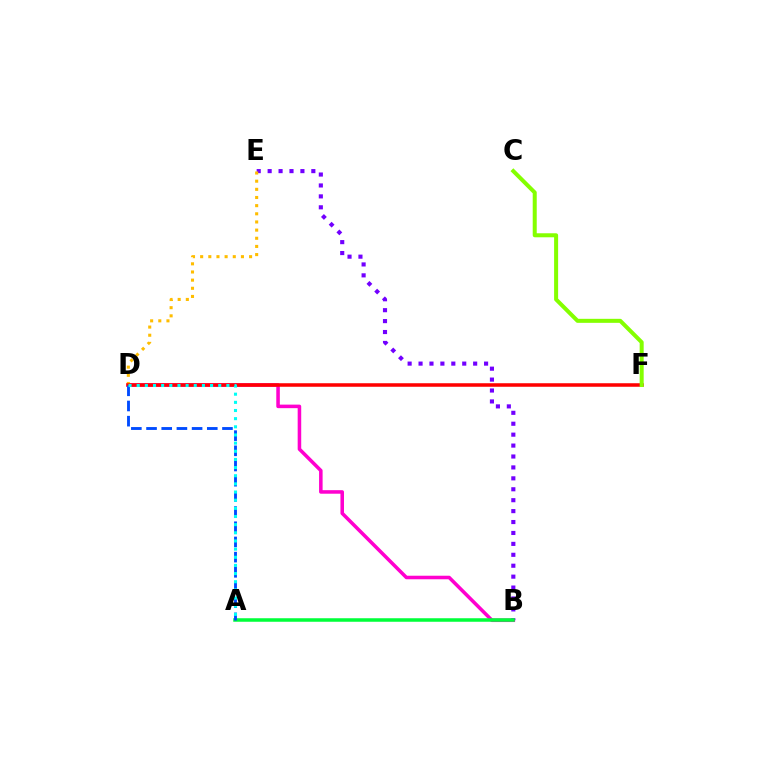{('B', 'D'): [{'color': '#ff00cf', 'line_style': 'solid', 'thickness': 2.55}], ('B', 'E'): [{'color': '#7200ff', 'line_style': 'dotted', 'thickness': 2.97}], ('D', 'E'): [{'color': '#ffbd00', 'line_style': 'dotted', 'thickness': 2.22}], ('A', 'B'): [{'color': '#00ff39', 'line_style': 'solid', 'thickness': 2.53}], ('D', 'F'): [{'color': '#ff0000', 'line_style': 'solid', 'thickness': 2.54}], ('A', 'D'): [{'color': '#004bff', 'line_style': 'dashed', 'thickness': 2.06}, {'color': '#00fff6', 'line_style': 'dotted', 'thickness': 2.22}], ('C', 'F'): [{'color': '#84ff00', 'line_style': 'solid', 'thickness': 2.89}]}